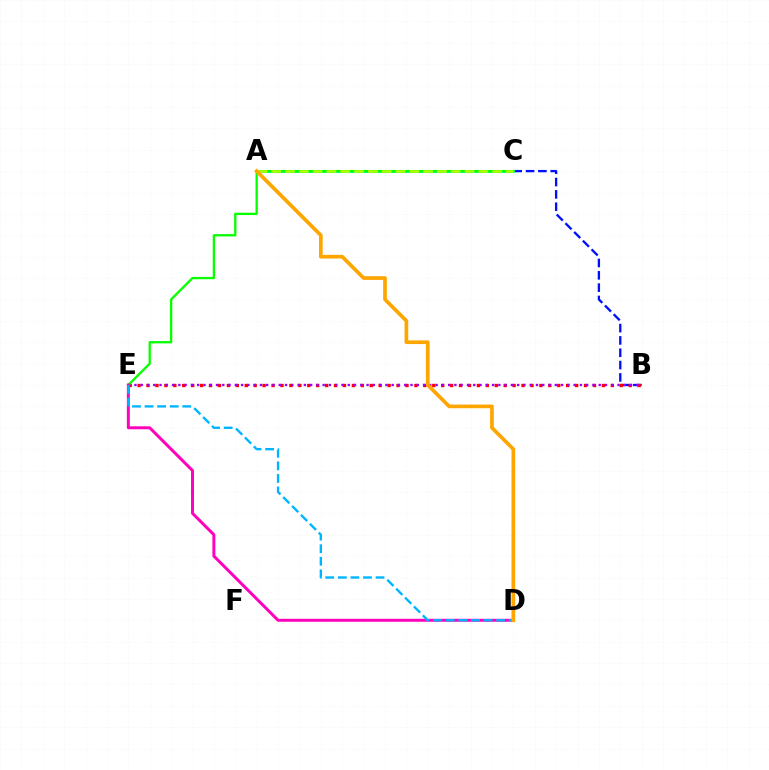{('B', 'C'): [{'color': '#0010ff', 'line_style': 'dashed', 'thickness': 1.68}], ('B', 'E'): [{'color': '#ff0000', 'line_style': 'dotted', 'thickness': 2.43}, {'color': '#9b00ff', 'line_style': 'dotted', 'thickness': 1.7}], ('A', 'C'): [{'color': '#00ff9d', 'line_style': 'solid', 'thickness': 2.15}, {'color': '#b3ff00', 'line_style': 'dashed', 'thickness': 1.88}], ('C', 'E'): [{'color': '#08ff00', 'line_style': 'solid', 'thickness': 1.67}], ('D', 'E'): [{'color': '#ff00bd', 'line_style': 'solid', 'thickness': 2.14}, {'color': '#00b5ff', 'line_style': 'dashed', 'thickness': 1.71}], ('A', 'D'): [{'color': '#ffa500', 'line_style': 'solid', 'thickness': 2.65}]}